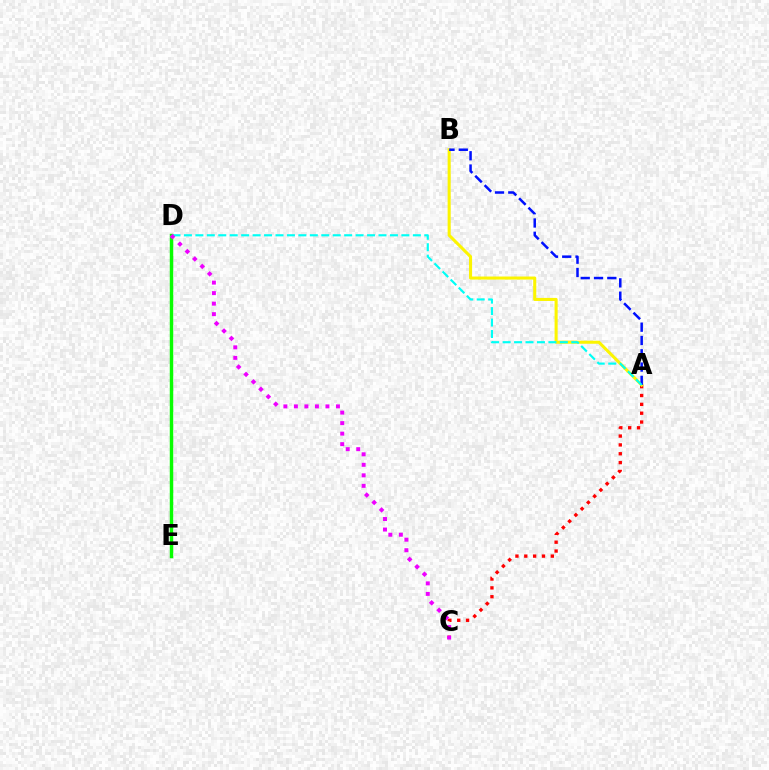{('A', 'C'): [{'color': '#ff0000', 'line_style': 'dotted', 'thickness': 2.4}], ('A', 'B'): [{'color': '#fcf500', 'line_style': 'solid', 'thickness': 2.21}, {'color': '#0010ff', 'line_style': 'dashed', 'thickness': 1.81}], ('A', 'D'): [{'color': '#00fff6', 'line_style': 'dashed', 'thickness': 1.55}], ('D', 'E'): [{'color': '#08ff00', 'line_style': 'solid', 'thickness': 2.48}], ('C', 'D'): [{'color': '#ee00ff', 'line_style': 'dotted', 'thickness': 2.86}]}